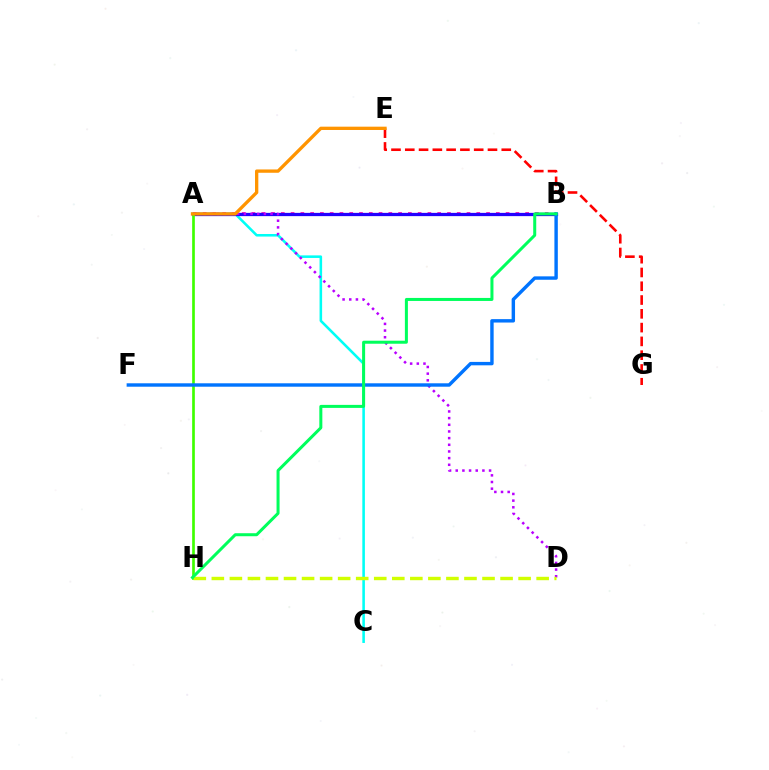{('E', 'G'): [{'color': '#ff0000', 'line_style': 'dashed', 'thickness': 1.87}], ('A', 'C'): [{'color': '#00fff6', 'line_style': 'solid', 'thickness': 1.85}], ('A', 'B'): [{'color': '#ff00ac', 'line_style': 'dotted', 'thickness': 2.66}, {'color': '#2500ff', 'line_style': 'solid', 'thickness': 2.34}], ('A', 'H'): [{'color': '#3dff00', 'line_style': 'solid', 'thickness': 1.92}], ('A', 'D'): [{'color': '#b900ff', 'line_style': 'dotted', 'thickness': 1.81}], ('A', 'E'): [{'color': '#ff9400', 'line_style': 'solid', 'thickness': 2.39}], ('B', 'F'): [{'color': '#0074ff', 'line_style': 'solid', 'thickness': 2.46}], ('D', 'H'): [{'color': '#d1ff00', 'line_style': 'dashed', 'thickness': 2.45}], ('B', 'H'): [{'color': '#00ff5c', 'line_style': 'solid', 'thickness': 2.17}]}